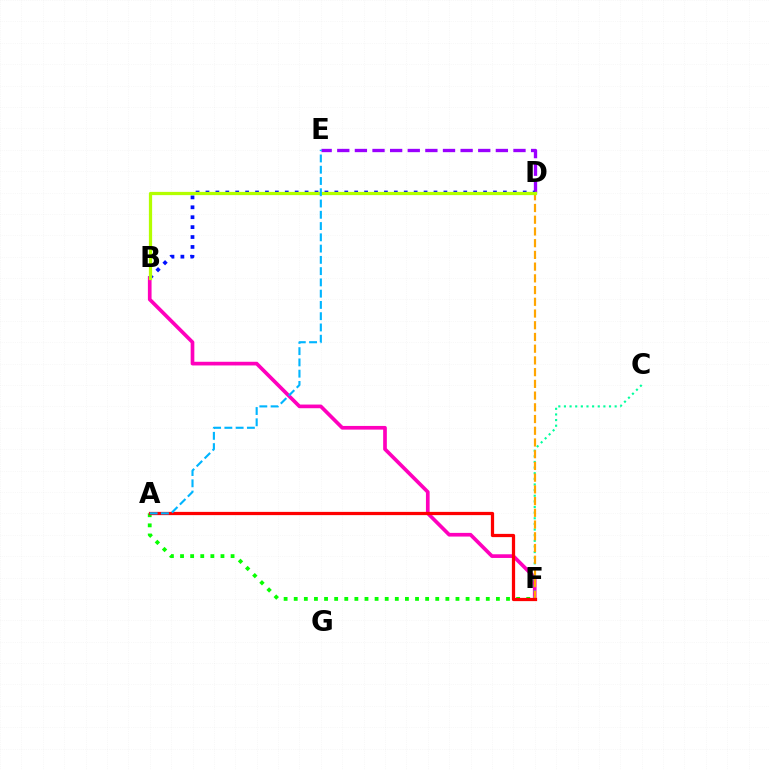{('B', 'F'): [{'color': '#ff00bd', 'line_style': 'solid', 'thickness': 2.65}], ('A', 'F'): [{'color': '#08ff00', 'line_style': 'dotted', 'thickness': 2.75}, {'color': '#ff0000', 'line_style': 'solid', 'thickness': 2.33}], ('C', 'F'): [{'color': '#00ff9d', 'line_style': 'dotted', 'thickness': 1.53}], ('D', 'E'): [{'color': '#9b00ff', 'line_style': 'dashed', 'thickness': 2.39}], ('B', 'D'): [{'color': '#0010ff', 'line_style': 'dotted', 'thickness': 2.69}, {'color': '#b3ff00', 'line_style': 'solid', 'thickness': 2.33}], ('D', 'F'): [{'color': '#ffa500', 'line_style': 'dashed', 'thickness': 1.59}], ('A', 'E'): [{'color': '#00b5ff', 'line_style': 'dashed', 'thickness': 1.53}]}